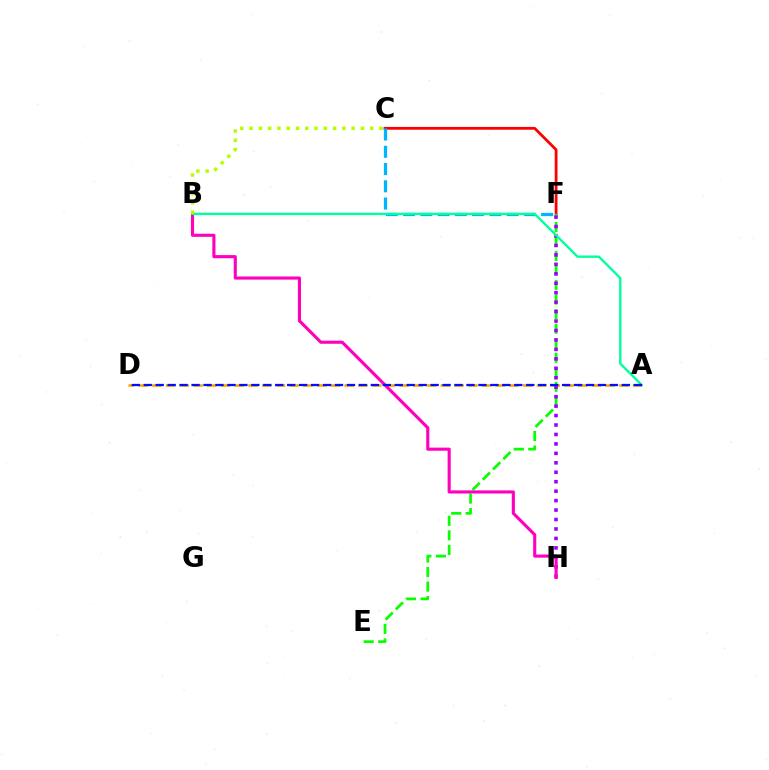{('A', 'D'): [{'color': '#ffa500', 'line_style': 'dashed', 'thickness': 1.87}, {'color': '#0010ff', 'line_style': 'dashed', 'thickness': 1.62}], ('C', 'F'): [{'color': '#ff0000', 'line_style': 'solid', 'thickness': 2.01}, {'color': '#00b5ff', 'line_style': 'dashed', 'thickness': 2.34}], ('E', 'F'): [{'color': '#08ff00', 'line_style': 'dashed', 'thickness': 1.97}], ('F', 'H'): [{'color': '#9b00ff', 'line_style': 'dotted', 'thickness': 2.57}], ('B', 'H'): [{'color': '#ff00bd', 'line_style': 'solid', 'thickness': 2.25}], ('A', 'B'): [{'color': '#00ff9d', 'line_style': 'solid', 'thickness': 1.69}], ('B', 'C'): [{'color': '#b3ff00', 'line_style': 'dotted', 'thickness': 2.52}]}